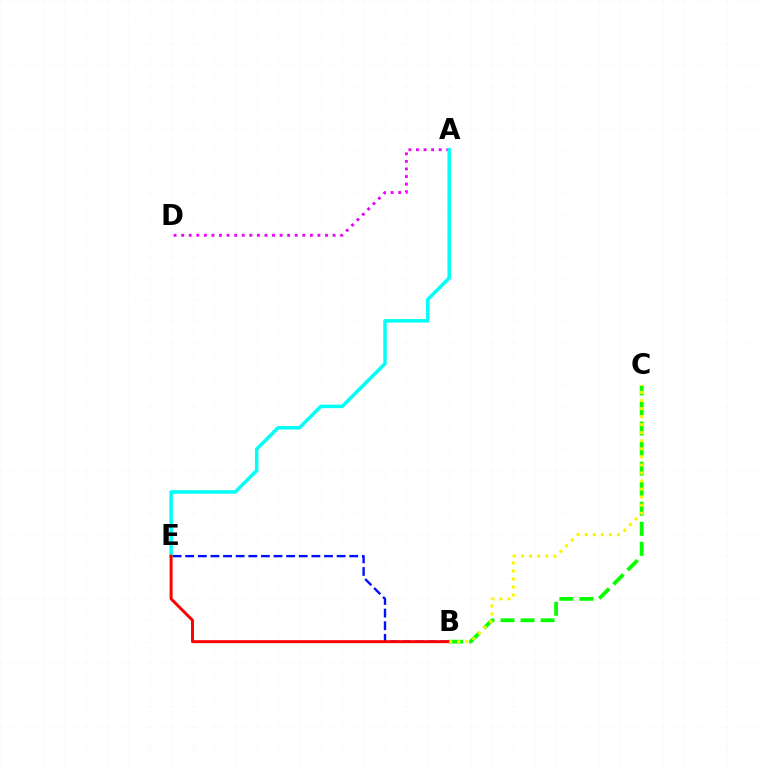{('B', 'C'): [{'color': '#08ff00', 'line_style': 'dashed', 'thickness': 2.72}, {'color': '#fcf500', 'line_style': 'dotted', 'thickness': 2.19}], ('A', 'D'): [{'color': '#ee00ff', 'line_style': 'dotted', 'thickness': 2.06}], ('B', 'E'): [{'color': '#0010ff', 'line_style': 'dashed', 'thickness': 1.71}, {'color': '#ff0000', 'line_style': 'solid', 'thickness': 2.13}], ('A', 'E'): [{'color': '#00fff6', 'line_style': 'solid', 'thickness': 2.52}]}